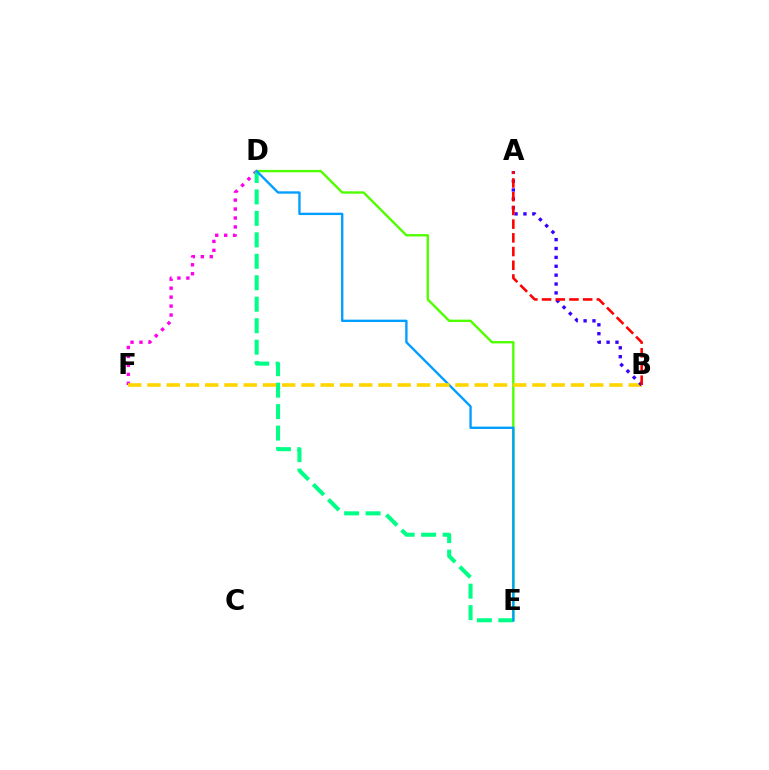{('D', 'F'): [{'color': '#ff00ed', 'line_style': 'dotted', 'thickness': 2.43}], ('D', 'E'): [{'color': '#4fff00', 'line_style': 'solid', 'thickness': 1.72}, {'color': '#00ff86', 'line_style': 'dashed', 'thickness': 2.92}, {'color': '#009eff', 'line_style': 'solid', 'thickness': 1.7}], ('B', 'F'): [{'color': '#ffd500', 'line_style': 'dashed', 'thickness': 2.62}], ('A', 'B'): [{'color': '#3700ff', 'line_style': 'dotted', 'thickness': 2.41}, {'color': '#ff0000', 'line_style': 'dashed', 'thickness': 1.86}]}